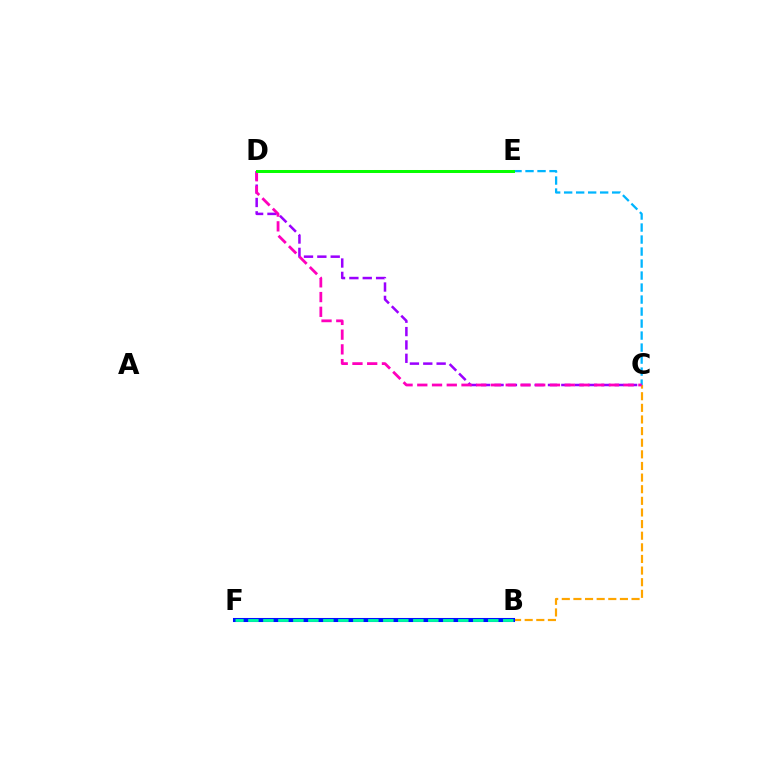{('D', 'E'): [{'color': '#b3ff00', 'line_style': 'dashed', 'thickness': 2.17}, {'color': '#ff0000', 'line_style': 'dashed', 'thickness': 2.02}, {'color': '#08ff00', 'line_style': 'solid', 'thickness': 2.15}], ('B', 'C'): [{'color': '#ffa500', 'line_style': 'dashed', 'thickness': 1.58}], ('C', 'E'): [{'color': '#00b5ff', 'line_style': 'dashed', 'thickness': 1.63}], ('B', 'F'): [{'color': '#0010ff', 'line_style': 'solid', 'thickness': 2.92}, {'color': '#00ff9d', 'line_style': 'dashed', 'thickness': 2.04}], ('C', 'D'): [{'color': '#9b00ff', 'line_style': 'dashed', 'thickness': 1.81}, {'color': '#ff00bd', 'line_style': 'dashed', 'thickness': 2.0}]}